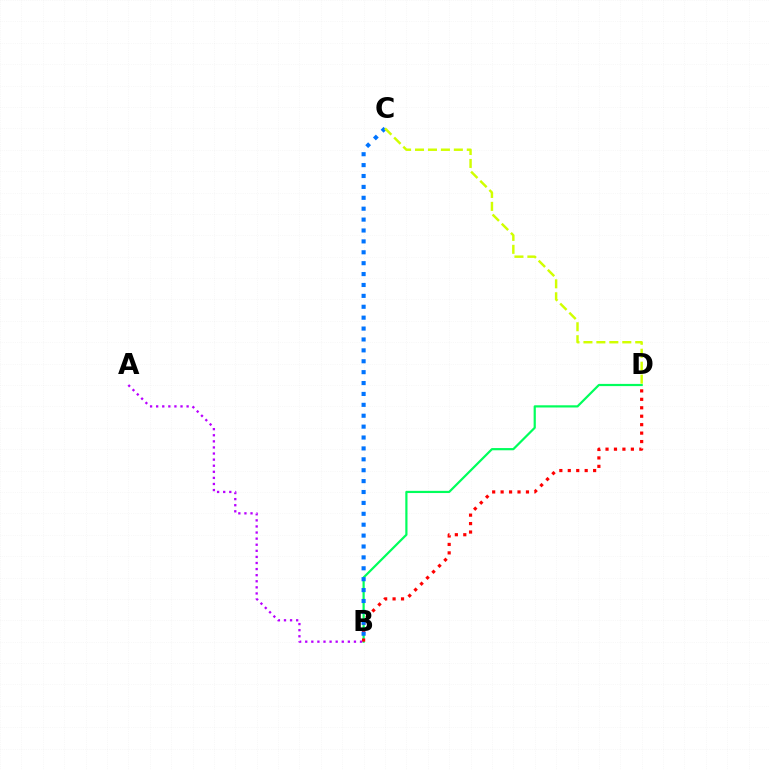{('B', 'D'): [{'color': '#00ff5c', 'line_style': 'solid', 'thickness': 1.59}, {'color': '#ff0000', 'line_style': 'dotted', 'thickness': 2.3}], ('B', 'C'): [{'color': '#0074ff', 'line_style': 'dotted', 'thickness': 2.96}], ('C', 'D'): [{'color': '#d1ff00', 'line_style': 'dashed', 'thickness': 1.76}], ('A', 'B'): [{'color': '#b900ff', 'line_style': 'dotted', 'thickness': 1.65}]}